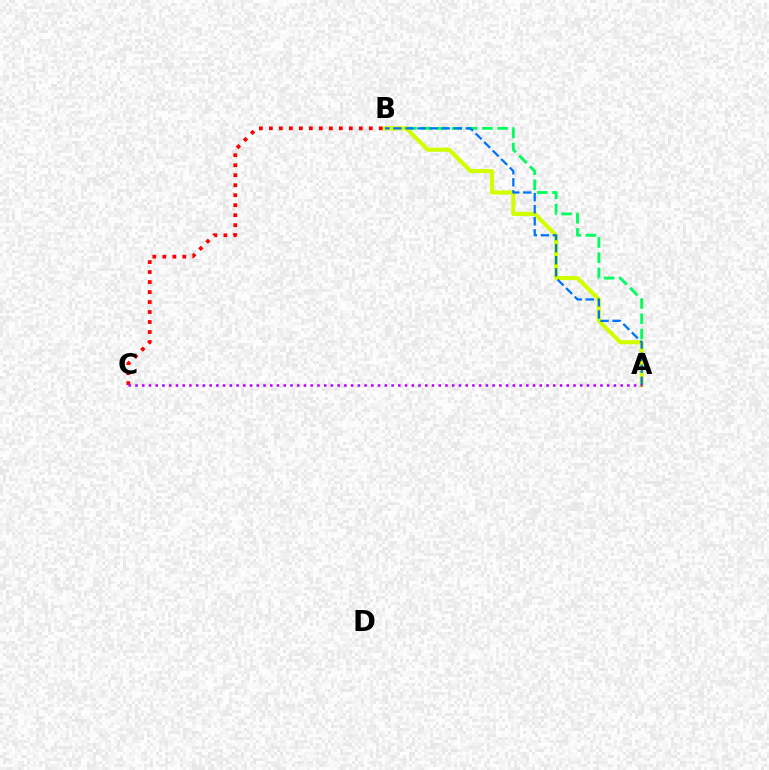{('A', 'B'): [{'color': '#00ff5c', 'line_style': 'dashed', 'thickness': 2.07}, {'color': '#d1ff00', 'line_style': 'solid', 'thickness': 2.97}, {'color': '#0074ff', 'line_style': 'dashed', 'thickness': 1.64}], ('B', 'C'): [{'color': '#ff0000', 'line_style': 'dotted', 'thickness': 2.71}], ('A', 'C'): [{'color': '#b900ff', 'line_style': 'dotted', 'thickness': 1.83}]}